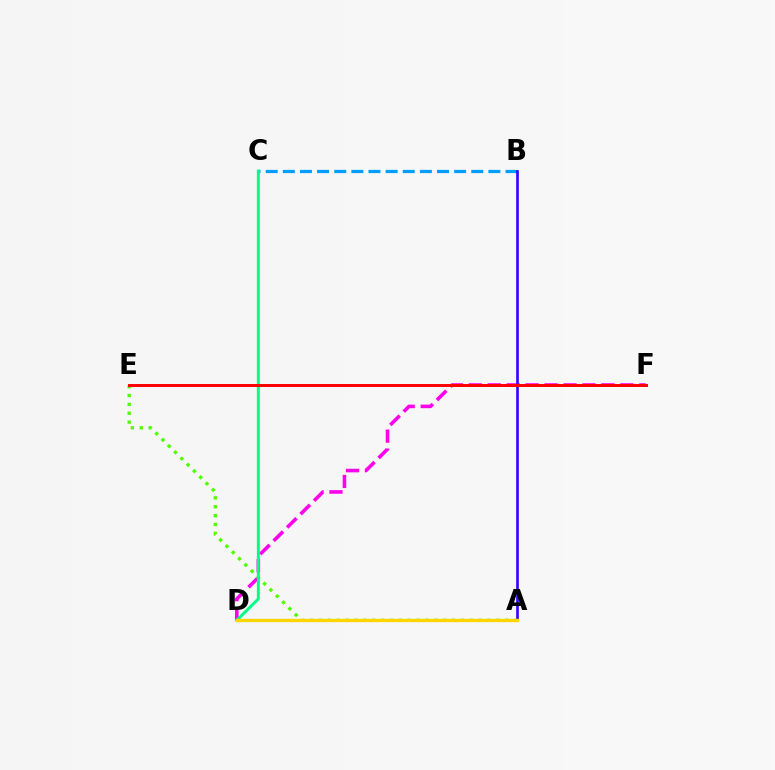{('B', 'C'): [{'color': '#009eff', 'line_style': 'dashed', 'thickness': 2.33}], ('D', 'F'): [{'color': '#ff00ed', 'line_style': 'dashed', 'thickness': 2.58}], ('A', 'B'): [{'color': '#3700ff', 'line_style': 'solid', 'thickness': 1.91}], ('A', 'E'): [{'color': '#4fff00', 'line_style': 'dotted', 'thickness': 2.41}], ('C', 'D'): [{'color': '#00ff86', 'line_style': 'solid', 'thickness': 2.13}], ('A', 'D'): [{'color': '#ffd500', 'line_style': 'solid', 'thickness': 2.38}], ('E', 'F'): [{'color': '#ff0000', 'line_style': 'solid', 'thickness': 2.13}]}